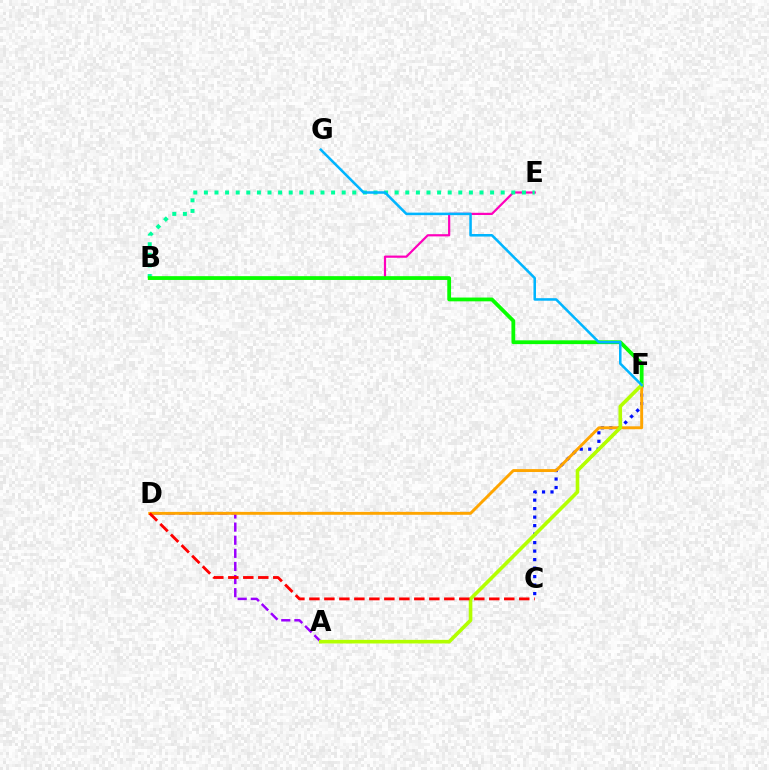{('C', 'F'): [{'color': '#0010ff', 'line_style': 'dotted', 'thickness': 2.31}], ('B', 'E'): [{'color': '#ff00bd', 'line_style': 'solid', 'thickness': 1.59}, {'color': '#00ff9d', 'line_style': 'dotted', 'thickness': 2.88}], ('A', 'D'): [{'color': '#9b00ff', 'line_style': 'dashed', 'thickness': 1.78}], ('D', 'F'): [{'color': '#ffa500', 'line_style': 'solid', 'thickness': 2.1}], ('B', 'F'): [{'color': '#08ff00', 'line_style': 'solid', 'thickness': 2.73}], ('A', 'F'): [{'color': '#b3ff00', 'line_style': 'solid', 'thickness': 2.6}], ('C', 'D'): [{'color': '#ff0000', 'line_style': 'dashed', 'thickness': 2.04}], ('F', 'G'): [{'color': '#00b5ff', 'line_style': 'solid', 'thickness': 1.83}]}